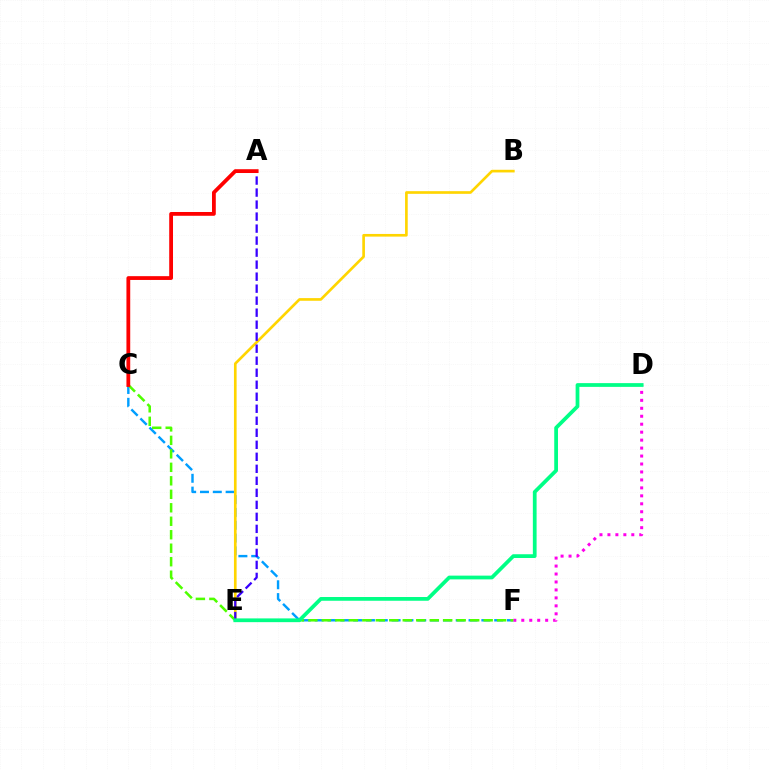{('C', 'F'): [{'color': '#009eff', 'line_style': 'dashed', 'thickness': 1.74}, {'color': '#4fff00', 'line_style': 'dashed', 'thickness': 1.83}], ('D', 'F'): [{'color': '#ff00ed', 'line_style': 'dotted', 'thickness': 2.16}], ('B', 'E'): [{'color': '#ffd500', 'line_style': 'solid', 'thickness': 1.92}], ('A', 'E'): [{'color': '#3700ff', 'line_style': 'dashed', 'thickness': 1.63}], ('D', 'E'): [{'color': '#00ff86', 'line_style': 'solid', 'thickness': 2.7}], ('A', 'C'): [{'color': '#ff0000', 'line_style': 'solid', 'thickness': 2.73}]}